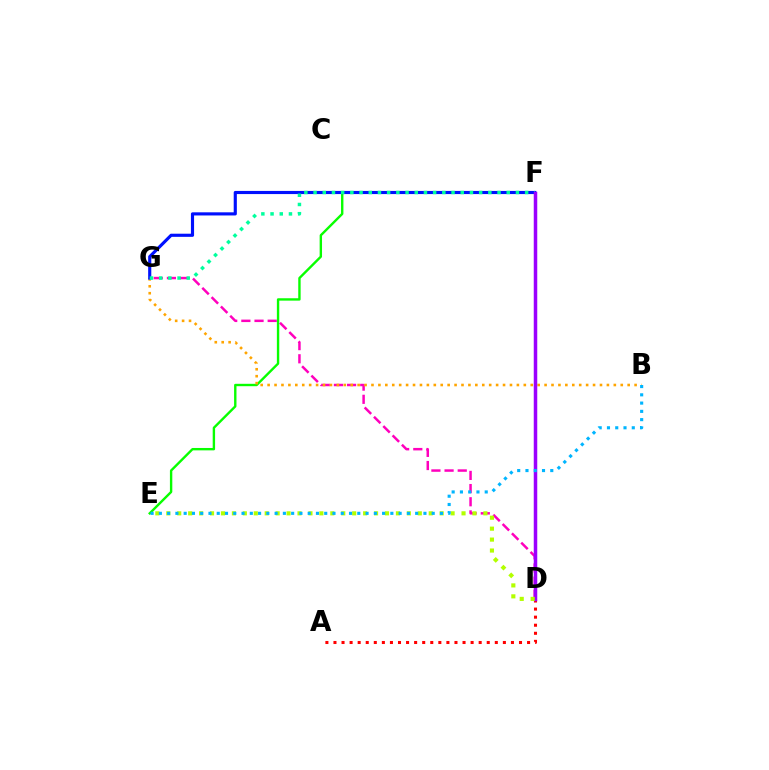{('D', 'G'): [{'color': '#ff00bd', 'line_style': 'dashed', 'thickness': 1.79}], ('E', 'F'): [{'color': '#08ff00', 'line_style': 'solid', 'thickness': 1.72}], ('B', 'G'): [{'color': '#ffa500', 'line_style': 'dotted', 'thickness': 1.88}], ('F', 'G'): [{'color': '#0010ff', 'line_style': 'solid', 'thickness': 2.26}, {'color': '#00ff9d', 'line_style': 'dotted', 'thickness': 2.5}], ('A', 'D'): [{'color': '#ff0000', 'line_style': 'dotted', 'thickness': 2.19}], ('D', 'F'): [{'color': '#9b00ff', 'line_style': 'solid', 'thickness': 2.52}], ('D', 'E'): [{'color': '#b3ff00', 'line_style': 'dotted', 'thickness': 2.97}], ('B', 'E'): [{'color': '#00b5ff', 'line_style': 'dotted', 'thickness': 2.25}]}